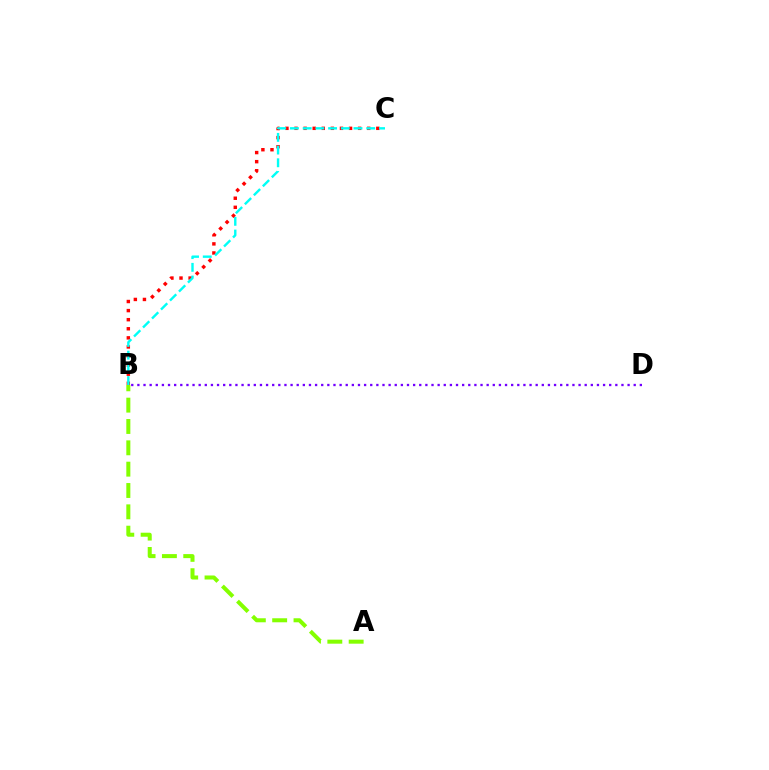{('B', 'C'): [{'color': '#ff0000', 'line_style': 'dotted', 'thickness': 2.47}, {'color': '#00fff6', 'line_style': 'dashed', 'thickness': 1.73}], ('B', 'D'): [{'color': '#7200ff', 'line_style': 'dotted', 'thickness': 1.66}], ('A', 'B'): [{'color': '#84ff00', 'line_style': 'dashed', 'thickness': 2.9}]}